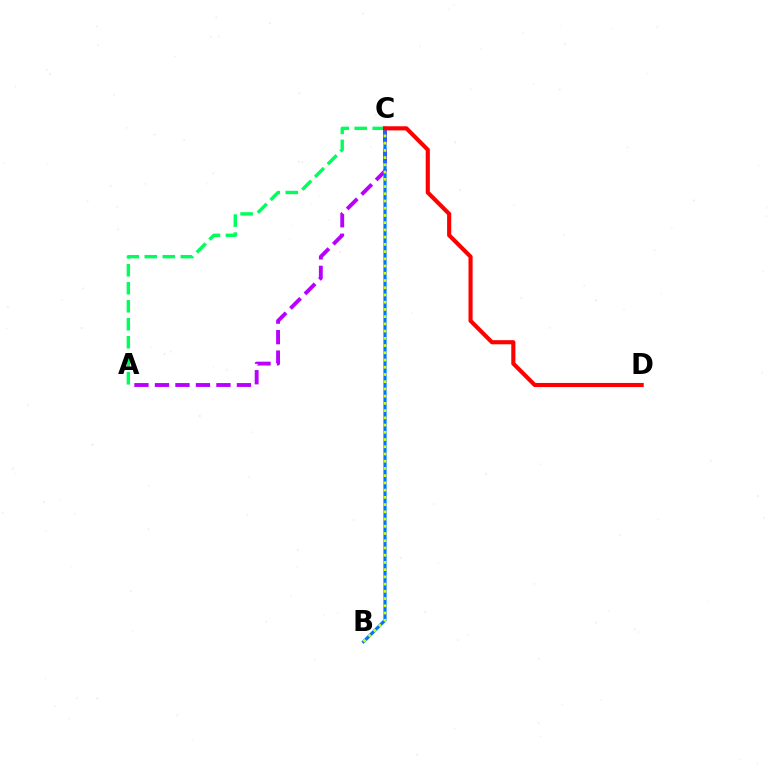{('A', 'C'): [{'color': '#b900ff', 'line_style': 'dashed', 'thickness': 2.78}, {'color': '#00ff5c', 'line_style': 'dashed', 'thickness': 2.45}], ('B', 'C'): [{'color': '#0074ff', 'line_style': 'solid', 'thickness': 2.3}, {'color': '#d1ff00', 'line_style': 'dotted', 'thickness': 1.96}], ('C', 'D'): [{'color': '#ff0000', 'line_style': 'solid', 'thickness': 2.97}]}